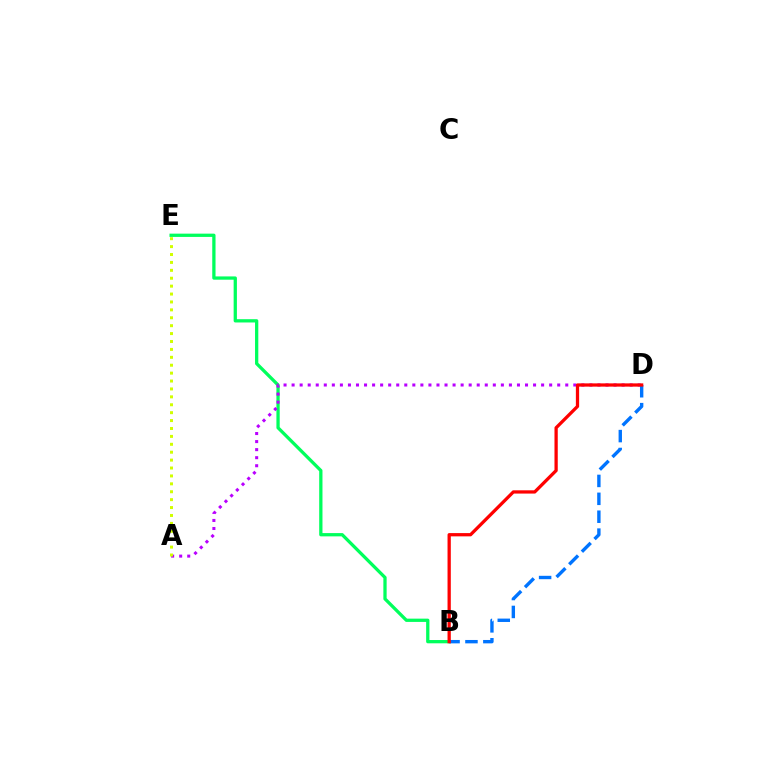{('B', 'E'): [{'color': '#00ff5c', 'line_style': 'solid', 'thickness': 2.36}], ('A', 'D'): [{'color': '#b900ff', 'line_style': 'dotted', 'thickness': 2.19}], ('B', 'D'): [{'color': '#0074ff', 'line_style': 'dashed', 'thickness': 2.43}, {'color': '#ff0000', 'line_style': 'solid', 'thickness': 2.35}], ('A', 'E'): [{'color': '#d1ff00', 'line_style': 'dotted', 'thickness': 2.15}]}